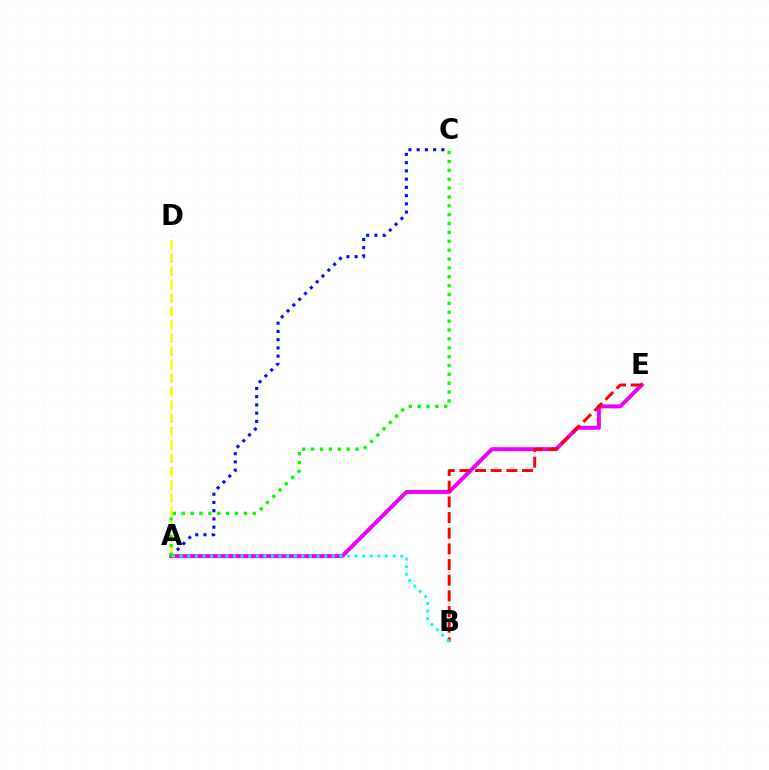{('A', 'C'): [{'color': '#0010ff', 'line_style': 'dotted', 'thickness': 2.24}, {'color': '#08ff00', 'line_style': 'dotted', 'thickness': 2.41}], ('A', 'E'): [{'color': '#ee00ff', 'line_style': 'solid', 'thickness': 2.84}], ('B', 'E'): [{'color': '#ff0000', 'line_style': 'dashed', 'thickness': 2.13}], ('A', 'D'): [{'color': '#fcf500', 'line_style': 'dashed', 'thickness': 1.81}], ('A', 'B'): [{'color': '#00fff6', 'line_style': 'dotted', 'thickness': 2.07}]}